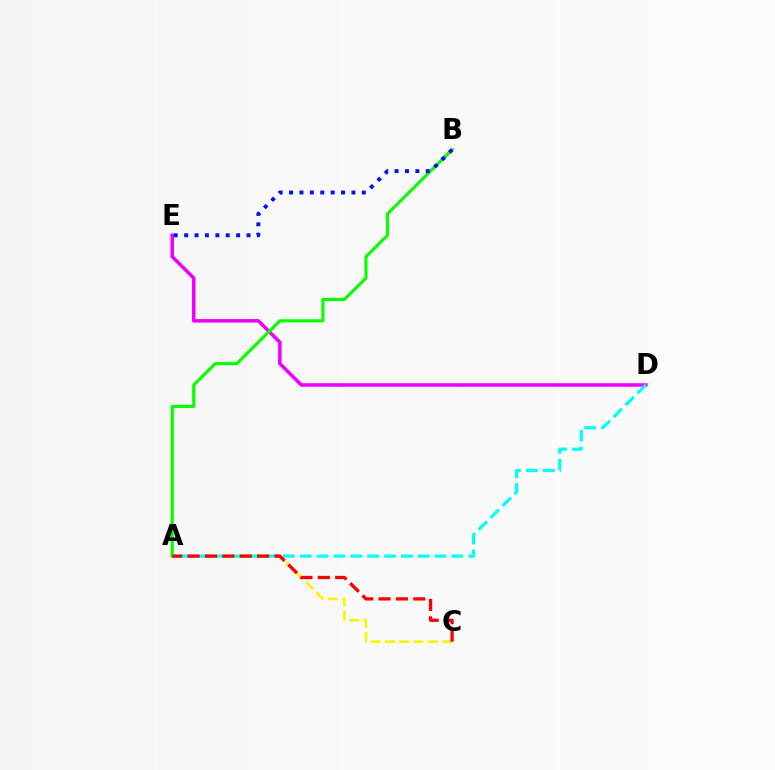{('A', 'C'): [{'color': '#fcf500', 'line_style': 'dashed', 'thickness': 1.94}, {'color': '#ff0000', 'line_style': 'dashed', 'thickness': 2.36}], ('D', 'E'): [{'color': '#ee00ff', 'line_style': 'solid', 'thickness': 2.54}], ('A', 'D'): [{'color': '#00fff6', 'line_style': 'dashed', 'thickness': 2.29}], ('A', 'B'): [{'color': '#08ff00', 'line_style': 'solid', 'thickness': 2.27}], ('B', 'E'): [{'color': '#0010ff', 'line_style': 'dotted', 'thickness': 2.82}]}